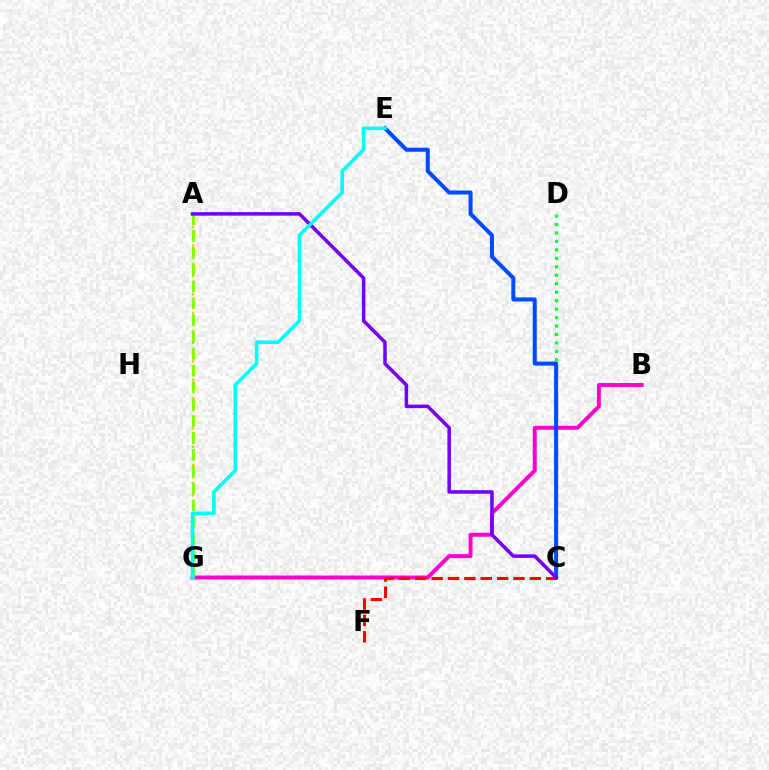{('A', 'G'): [{'color': '#ffbd00', 'line_style': 'dotted', 'thickness': 1.66}, {'color': '#84ff00', 'line_style': 'dashed', 'thickness': 2.29}], ('B', 'G'): [{'color': '#ff00cf', 'line_style': 'solid', 'thickness': 2.84}], ('C', 'D'): [{'color': '#00ff39', 'line_style': 'dotted', 'thickness': 2.3}], ('C', 'F'): [{'color': '#ff0000', 'line_style': 'dashed', 'thickness': 2.22}], ('C', 'E'): [{'color': '#004bff', 'line_style': 'solid', 'thickness': 2.9}], ('A', 'C'): [{'color': '#7200ff', 'line_style': 'solid', 'thickness': 2.53}], ('E', 'G'): [{'color': '#00fff6', 'line_style': 'solid', 'thickness': 2.59}]}